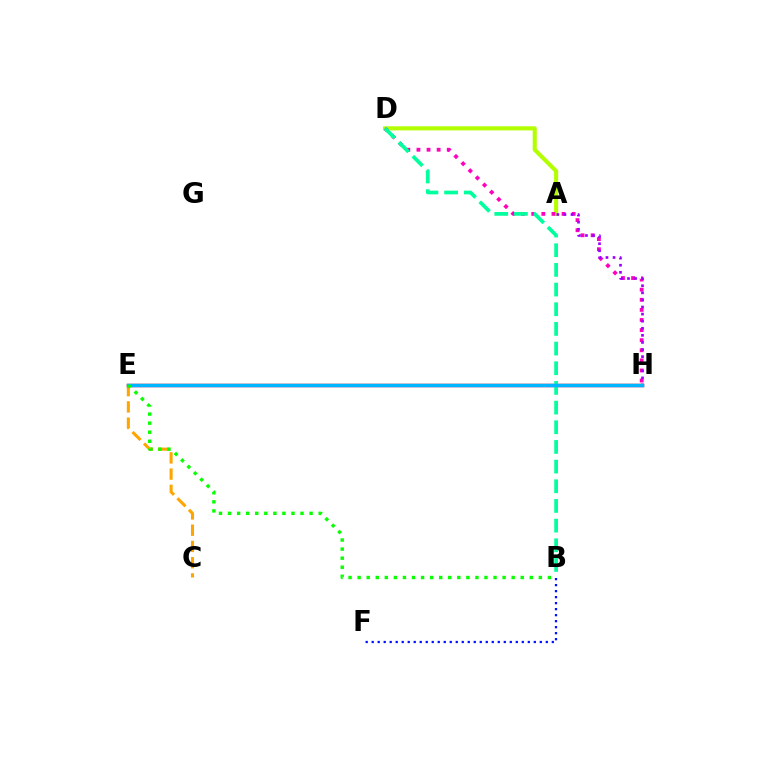{('A', 'D'): [{'color': '#b3ff00', 'line_style': 'solid', 'thickness': 2.95}], ('D', 'H'): [{'color': '#ff00bd', 'line_style': 'dotted', 'thickness': 2.74}], ('C', 'E'): [{'color': '#ffa500', 'line_style': 'dashed', 'thickness': 2.21}], ('E', 'H'): [{'color': '#ff0000', 'line_style': 'solid', 'thickness': 2.46}, {'color': '#00b5ff', 'line_style': 'solid', 'thickness': 2.5}], ('B', 'F'): [{'color': '#0010ff', 'line_style': 'dotted', 'thickness': 1.63}], ('B', 'D'): [{'color': '#00ff9d', 'line_style': 'dashed', 'thickness': 2.67}], ('A', 'H'): [{'color': '#9b00ff', 'line_style': 'dotted', 'thickness': 1.93}], ('B', 'E'): [{'color': '#08ff00', 'line_style': 'dotted', 'thickness': 2.46}]}